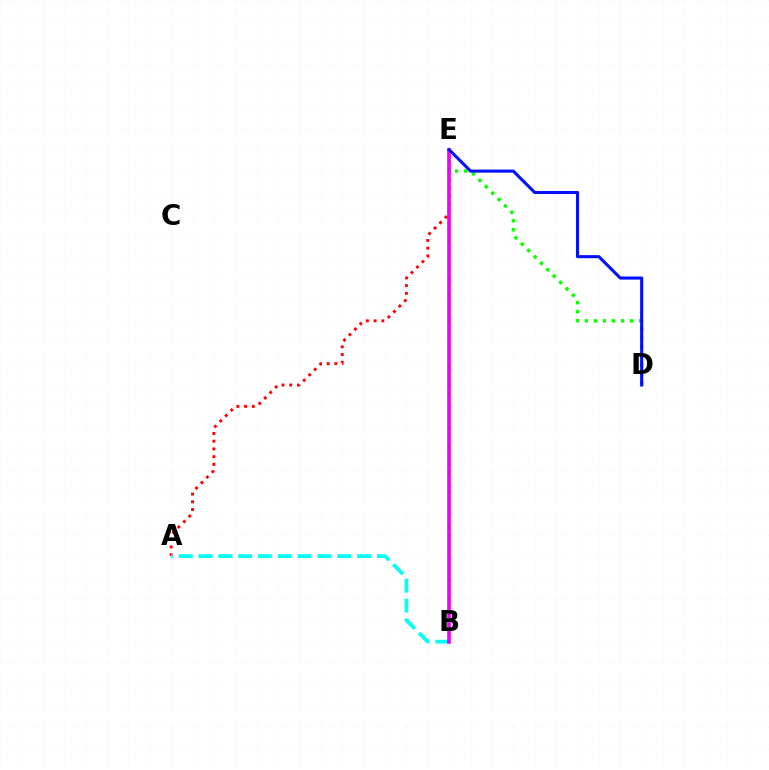{('B', 'E'): [{'color': '#fcf500', 'line_style': 'dotted', 'thickness': 2.42}, {'color': '#ee00ff', 'line_style': 'solid', 'thickness': 2.6}], ('A', 'E'): [{'color': '#ff0000', 'line_style': 'dotted', 'thickness': 2.1}], ('A', 'B'): [{'color': '#00fff6', 'line_style': 'dashed', 'thickness': 2.69}], ('D', 'E'): [{'color': '#08ff00', 'line_style': 'dotted', 'thickness': 2.46}, {'color': '#0010ff', 'line_style': 'solid', 'thickness': 2.21}]}